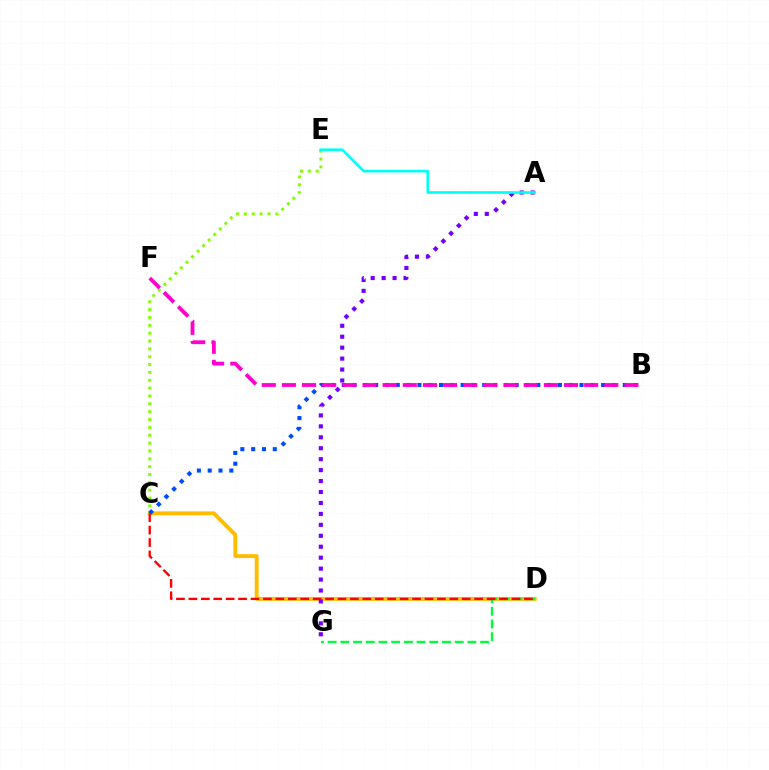{('C', 'D'): [{'color': '#ffbd00', 'line_style': 'solid', 'thickness': 2.81}, {'color': '#ff0000', 'line_style': 'dashed', 'thickness': 1.69}], ('A', 'G'): [{'color': '#7200ff', 'line_style': 'dotted', 'thickness': 2.97}], ('D', 'G'): [{'color': '#00ff39', 'line_style': 'dashed', 'thickness': 1.73}], ('C', 'E'): [{'color': '#84ff00', 'line_style': 'dotted', 'thickness': 2.13}], ('A', 'E'): [{'color': '#00fff6', 'line_style': 'solid', 'thickness': 1.92}], ('B', 'C'): [{'color': '#004bff', 'line_style': 'dotted', 'thickness': 2.94}], ('B', 'F'): [{'color': '#ff00cf', 'line_style': 'dashed', 'thickness': 2.74}]}